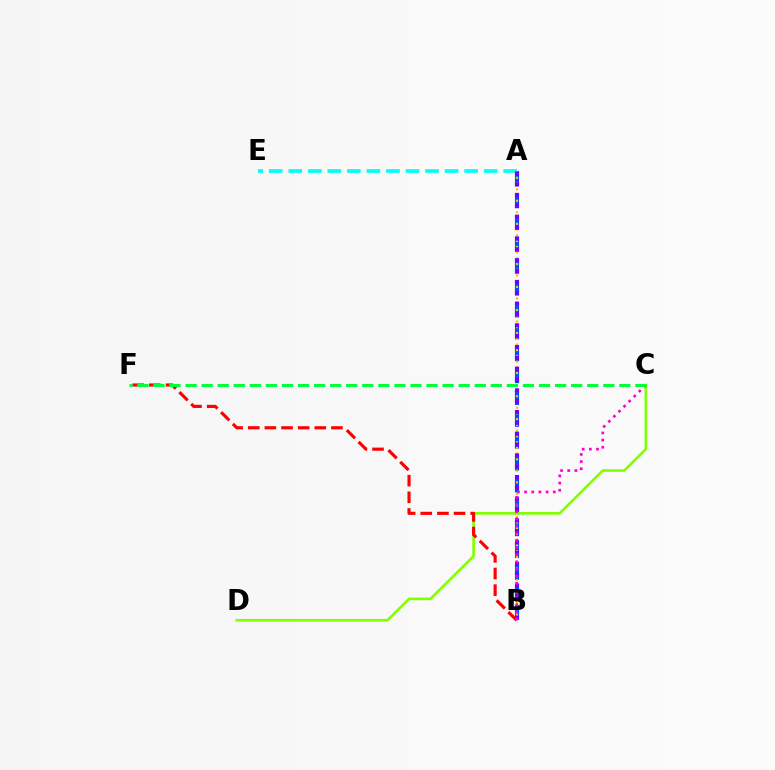{('A', 'B'): [{'color': '#004bff', 'line_style': 'dashed', 'thickness': 2.97}, {'color': '#ffbd00', 'line_style': 'dotted', 'thickness': 1.56}, {'color': '#7200ff', 'line_style': 'dotted', 'thickness': 2.94}], ('C', 'D'): [{'color': '#84ff00', 'line_style': 'solid', 'thickness': 1.9}], ('A', 'E'): [{'color': '#00fff6', 'line_style': 'dashed', 'thickness': 2.65}], ('B', 'F'): [{'color': '#ff0000', 'line_style': 'dashed', 'thickness': 2.26}], ('B', 'C'): [{'color': '#ff00cf', 'line_style': 'dotted', 'thickness': 1.95}], ('C', 'F'): [{'color': '#00ff39', 'line_style': 'dashed', 'thickness': 2.18}]}